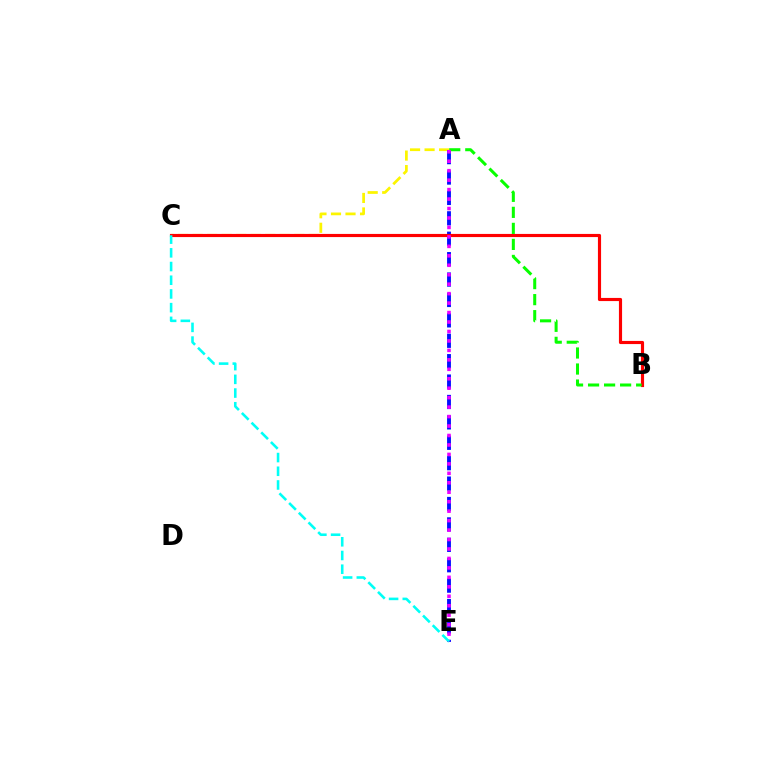{('A', 'C'): [{'color': '#fcf500', 'line_style': 'dashed', 'thickness': 1.97}], ('A', 'E'): [{'color': '#0010ff', 'line_style': 'dashed', 'thickness': 2.77}, {'color': '#ee00ff', 'line_style': 'dotted', 'thickness': 2.57}], ('B', 'C'): [{'color': '#ff0000', 'line_style': 'solid', 'thickness': 2.27}], ('A', 'B'): [{'color': '#08ff00', 'line_style': 'dashed', 'thickness': 2.18}], ('C', 'E'): [{'color': '#00fff6', 'line_style': 'dashed', 'thickness': 1.86}]}